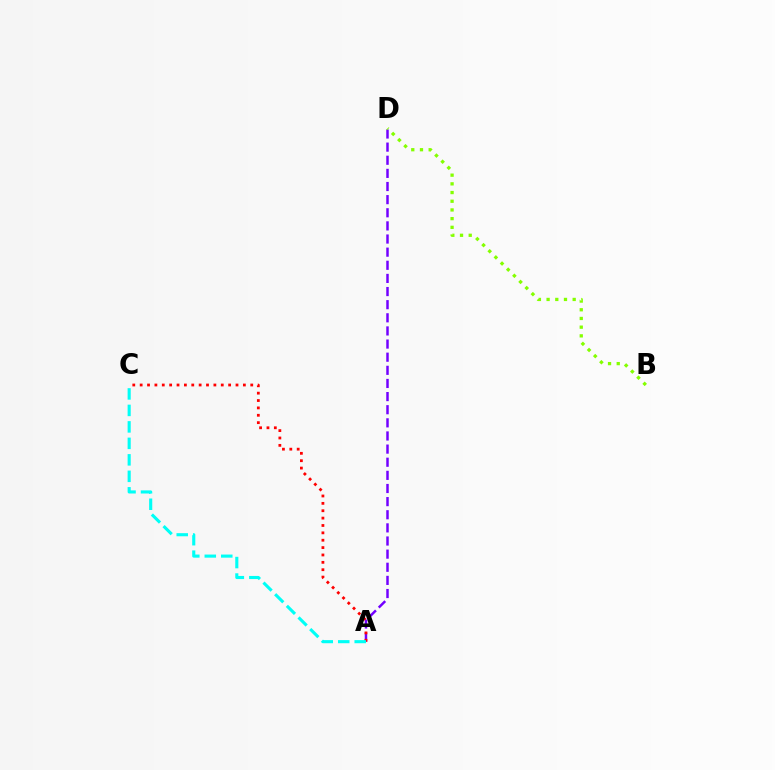{('A', 'D'): [{'color': '#7200ff', 'line_style': 'dashed', 'thickness': 1.78}], ('A', 'C'): [{'color': '#ff0000', 'line_style': 'dotted', 'thickness': 2.0}, {'color': '#00fff6', 'line_style': 'dashed', 'thickness': 2.24}], ('B', 'D'): [{'color': '#84ff00', 'line_style': 'dotted', 'thickness': 2.36}]}